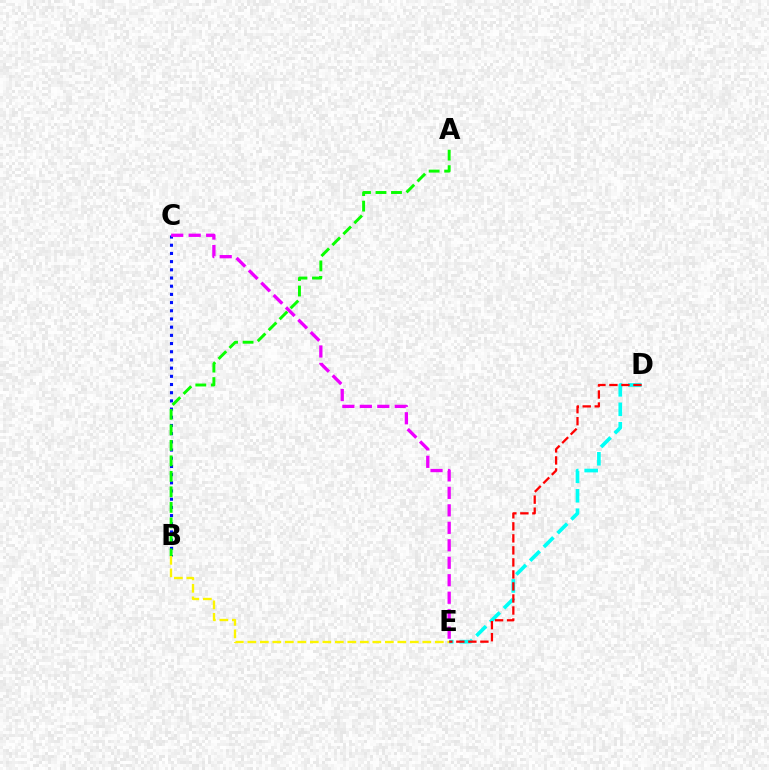{('D', 'E'): [{'color': '#00fff6', 'line_style': 'dashed', 'thickness': 2.64}, {'color': '#ff0000', 'line_style': 'dashed', 'thickness': 1.63}], ('B', 'C'): [{'color': '#0010ff', 'line_style': 'dotted', 'thickness': 2.23}], ('A', 'B'): [{'color': '#08ff00', 'line_style': 'dashed', 'thickness': 2.11}], ('B', 'E'): [{'color': '#fcf500', 'line_style': 'dashed', 'thickness': 1.7}], ('C', 'E'): [{'color': '#ee00ff', 'line_style': 'dashed', 'thickness': 2.37}]}